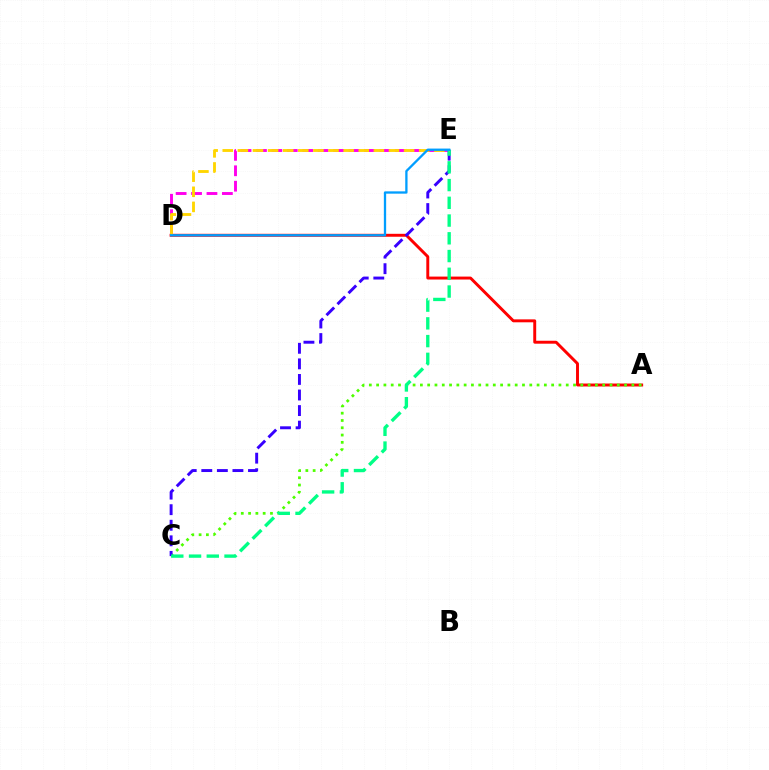{('D', 'E'): [{'color': '#ff00ed', 'line_style': 'dashed', 'thickness': 2.09}, {'color': '#ffd500', 'line_style': 'dashed', 'thickness': 2.05}, {'color': '#009eff', 'line_style': 'solid', 'thickness': 1.66}], ('A', 'D'): [{'color': '#ff0000', 'line_style': 'solid', 'thickness': 2.12}], ('A', 'C'): [{'color': '#4fff00', 'line_style': 'dotted', 'thickness': 1.98}], ('C', 'E'): [{'color': '#3700ff', 'line_style': 'dashed', 'thickness': 2.11}, {'color': '#00ff86', 'line_style': 'dashed', 'thickness': 2.41}]}